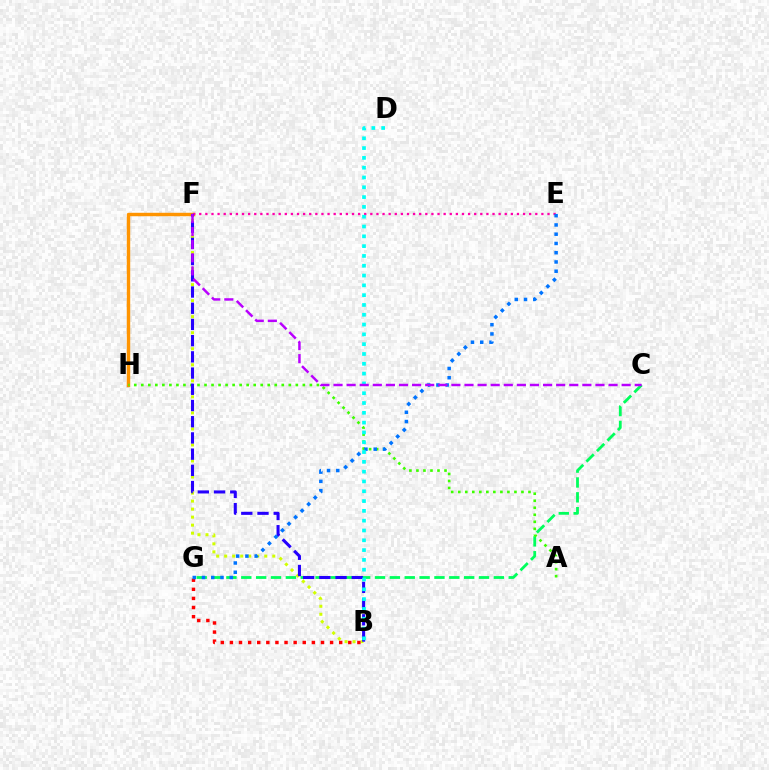{('C', 'G'): [{'color': '#00ff5c', 'line_style': 'dashed', 'thickness': 2.02}], ('B', 'F'): [{'color': '#d1ff00', 'line_style': 'dotted', 'thickness': 2.18}, {'color': '#2500ff', 'line_style': 'dashed', 'thickness': 2.2}], ('B', 'G'): [{'color': '#ff0000', 'line_style': 'dotted', 'thickness': 2.47}], ('F', 'H'): [{'color': '#ff9400', 'line_style': 'solid', 'thickness': 2.47}], ('A', 'H'): [{'color': '#3dff00', 'line_style': 'dotted', 'thickness': 1.91}], ('E', 'F'): [{'color': '#ff00ac', 'line_style': 'dotted', 'thickness': 1.66}], ('E', 'G'): [{'color': '#0074ff', 'line_style': 'dotted', 'thickness': 2.51}], ('B', 'D'): [{'color': '#00fff6', 'line_style': 'dotted', 'thickness': 2.66}], ('C', 'F'): [{'color': '#b900ff', 'line_style': 'dashed', 'thickness': 1.78}]}